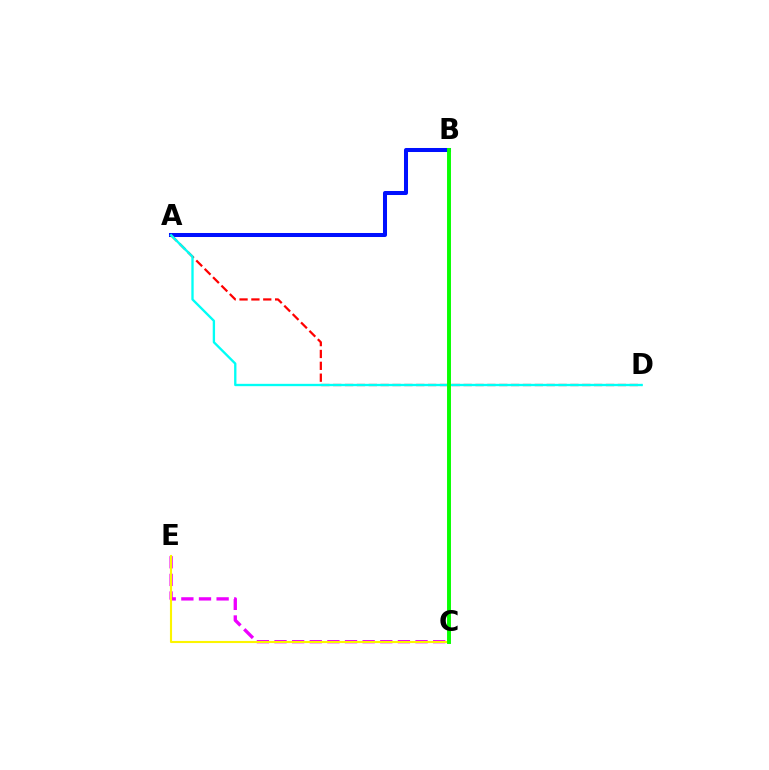{('C', 'E'): [{'color': '#ee00ff', 'line_style': 'dashed', 'thickness': 2.39}, {'color': '#fcf500', 'line_style': 'solid', 'thickness': 1.52}], ('A', 'B'): [{'color': '#0010ff', 'line_style': 'solid', 'thickness': 2.9}], ('A', 'D'): [{'color': '#ff0000', 'line_style': 'dashed', 'thickness': 1.61}, {'color': '#00fff6', 'line_style': 'solid', 'thickness': 1.68}], ('B', 'C'): [{'color': '#08ff00', 'line_style': 'solid', 'thickness': 2.82}]}